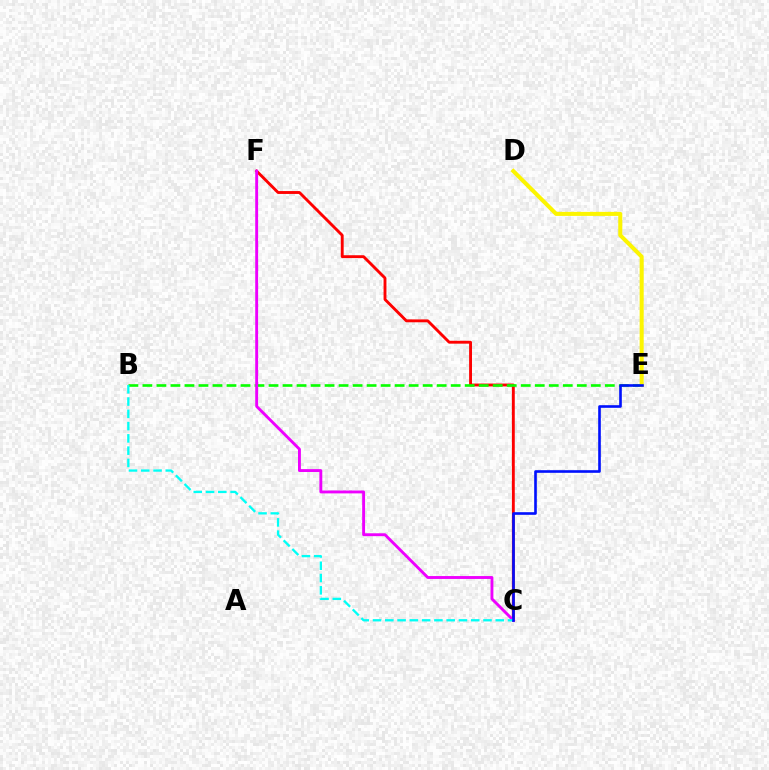{('C', 'F'): [{'color': '#ff0000', 'line_style': 'solid', 'thickness': 2.07}, {'color': '#ee00ff', 'line_style': 'solid', 'thickness': 2.08}], ('B', 'E'): [{'color': '#08ff00', 'line_style': 'dashed', 'thickness': 1.9}], ('B', 'C'): [{'color': '#00fff6', 'line_style': 'dashed', 'thickness': 1.67}], ('D', 'E'): [{'color': '#fcf500', 'line_style': 'solid', 'thickness': 2.92}], ('C', 'E'): [{'color': '#0010ff', 'line_style': 'solid', 'thickness': 1.89}]}